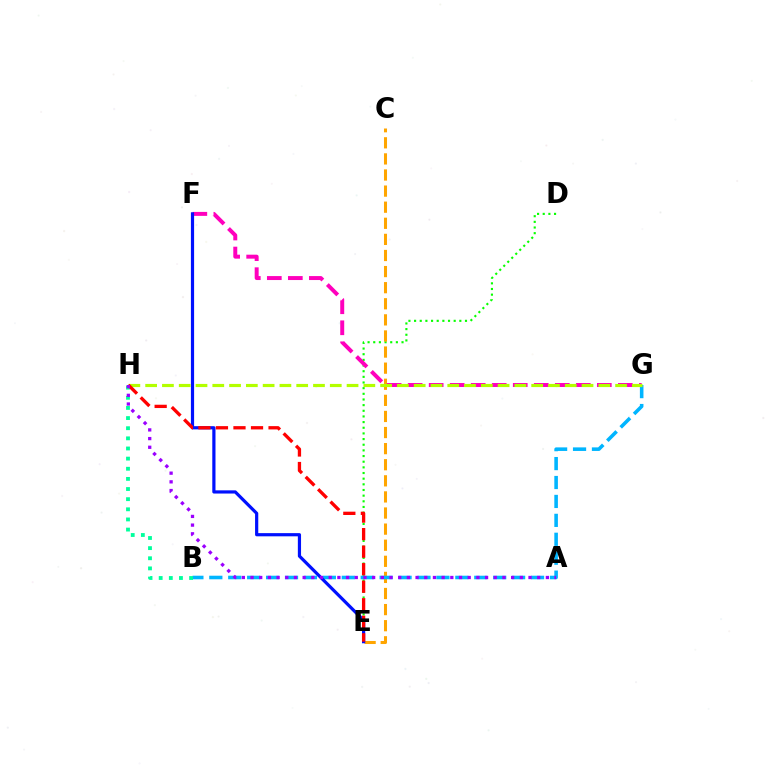{('D', 'E'): [{'color': '#08ff00', 'line_style': 'dotted', 'thickness': 1.54}], ('C', 'E'): [{'color': '#ffa500', 'line_style': 'dashed', 'thickness': 2.19}], ('F', 'G'): [{'color': '#ff00bd', 'line_style': 'dashed', 'thickness': 2.86}], ('B', 'G'): [{'color': '#00b5ff', 'line_style': 'dashed', 'thickness': 2.57}], ('E', 'F'): [{'color': '#0010ff', 'line_style': 'solid', 'thickness': 2.3}], ('B', 'H'): [{'color': '#00ff9d', 'line_style': 'dotted', 'thickness': 2.75}], ('G', 'H'): [{'color': '#b3ff00', 'line_style': 'dashed', 'thickness': 2.28}], ('E', 'H'): [{'color': '#ff0000', 'line_style': 'dashed', 'thickness': 2.38}], ('A', 'H'): [{'color': '#9b00ff', 'line_style': 'dotted', 'thickness': 2.36}]}